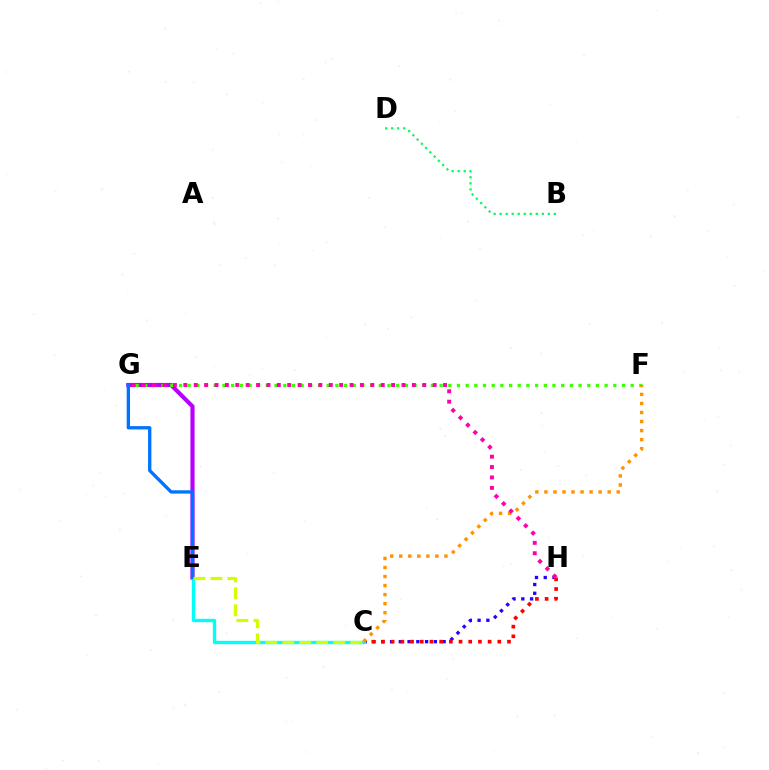{('C', 'H'): [{'color': '#2500ff', 'line_style': 'dotted', 'thickness': 2.38}, {'color': '#ff0000', 'line_style': 'dotted', 'thickness': 2.63}], ('E', 'G'): [{'color': '#b900ff', 'line_style': 'solid', 'thickness': 2.98}, {'color': '#0074ff', 'line_style': 'solid', 'thickness': 2.41}], ('C', 'E'): [{'color': '#00fff6', 'line_style': 'solid', 'thickness': 2.4}, {'color': '#d1ff00', 'line_style': 'dashed', 'thickness': 2.31}], ('F', 'G'): [{'color': '#3dff00', 'line_style': 'dotted', 'thickness': 2.36}], ('B', 'D'): [{'color': '#00ff5c', 'line_style': 'dotted', 'thickness': 1.64}], ('C', 'F'): [{'color': '#ff9400', 'line_style': 'dotted', 'thickness': 2.46}], ('G', 'H'): [{'color': '#ff00ac', 'line_style': 'dotted', 'thickness': 2.82}]}